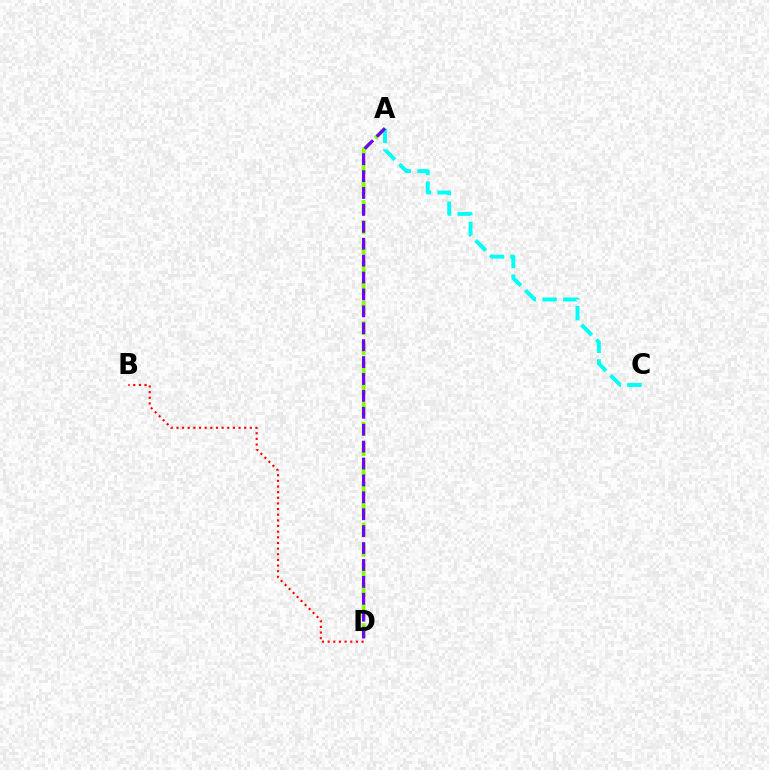{('A', 'D'): [{'color': '#84ff00', 'line_style': 'dashed', 'thickness': 2.74}, {'color': '#7200ff', 'line_style': 'dashed', 'thickness': 2.3}], ('B', 'D'): [{'color': '#ff0000', 'line_style': 'dotted', 'thickness': 1.53}], ('A', 'C'): [{'color': '#00fff6', 'line_style': 'dashed', 'thickness': 2.82}]}